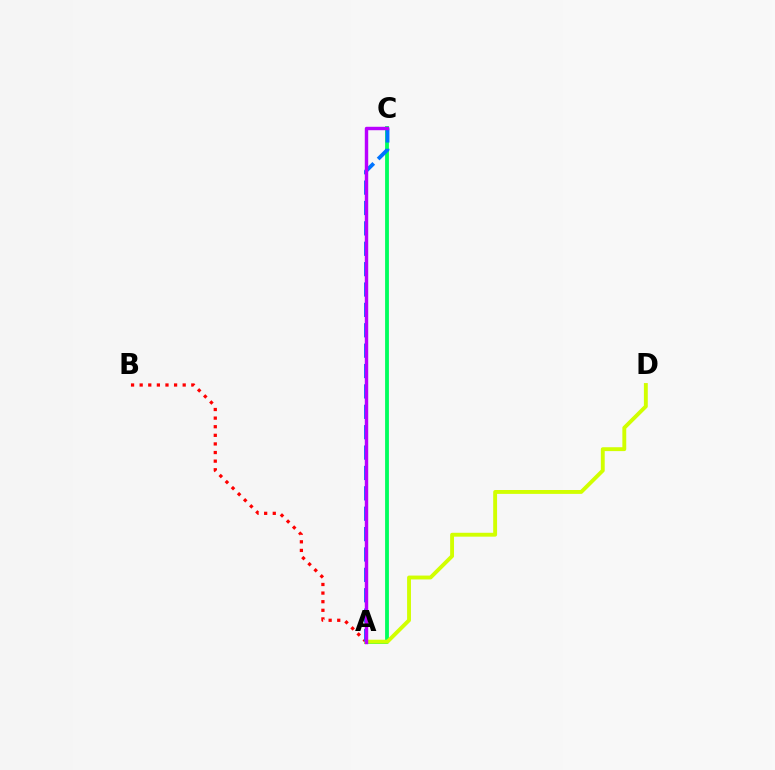{('A', 'C'): [{'color': '#00ff5c', 'line_style': 'solid', 'thickness': 2.76}, {'color': '#0074ff', 'line_style': 'dashed', 'thickness': 2.77}, {'color': '#b900ff', 'line_style': 'solid', 'thickness': 2.46}], ('A', 'B'): [{'color': '#ff0000', 'line_style': 'dotted', 'thickness': 2.34}], ('A', 'D'): [{'color': '#d1ff00', 'line_style': 'solid', 'thickness': 2.79}]}